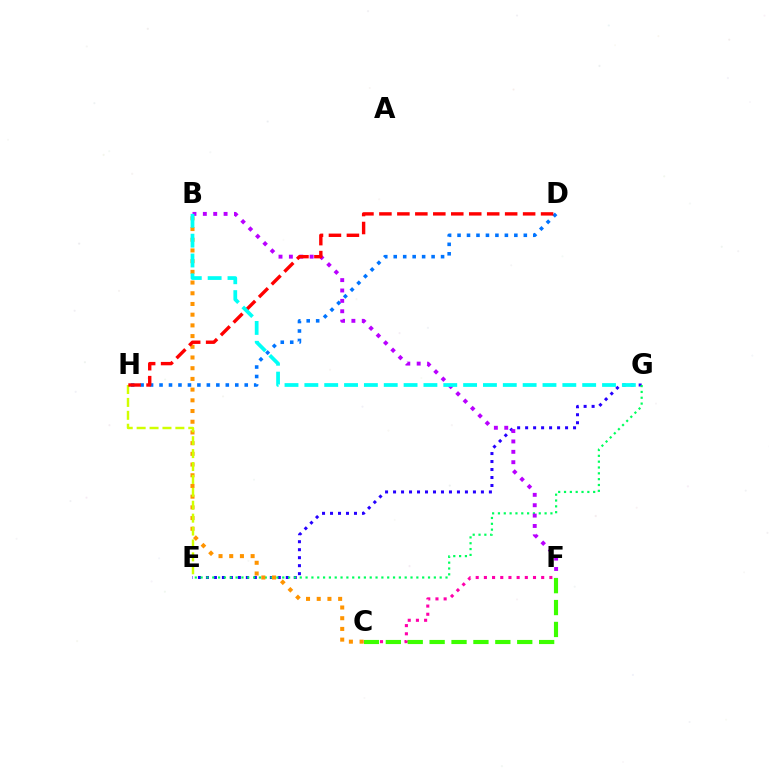{('C', 'F'): [{'color': '#ff00ac', 'line_style': 'dotted', 'thickness': 2.22}, {'color': '#3dff00', 'line_style': 'dashed', 'thickness': 2.98}], ('E', 'G'): [{'color': '#2500ff', 'line_style': 'dotted', 'thickness': 2.17}, {'color': '#00ff5c', 'line_style': 'dotted', 'thickness': 1.58}], ('D', 'H'): [{'color': '#0074ff', 'line_style': 'dotted', 'thickness': 2.57}, {'color': '#ff0000', 'line_style': 'dashed', 'thickness': 2.44}], ('B', 'C'): [{'color': '#ff9400', 'line_style': 'dotted', 'thickness': 2.91}], ('E', 'H'): [{'color': '#d1ff00', 'line_style': 'dashed', 'thickness': 1.75}], ('B', 'F'): [{'color': '#b900ff', 'line_style': 'dotted', 'thickness': 2.82}], ('B', 'G'): [{'color': '#00fff6', 'line_style': 'dashed', 'thickness': 2.7}]}